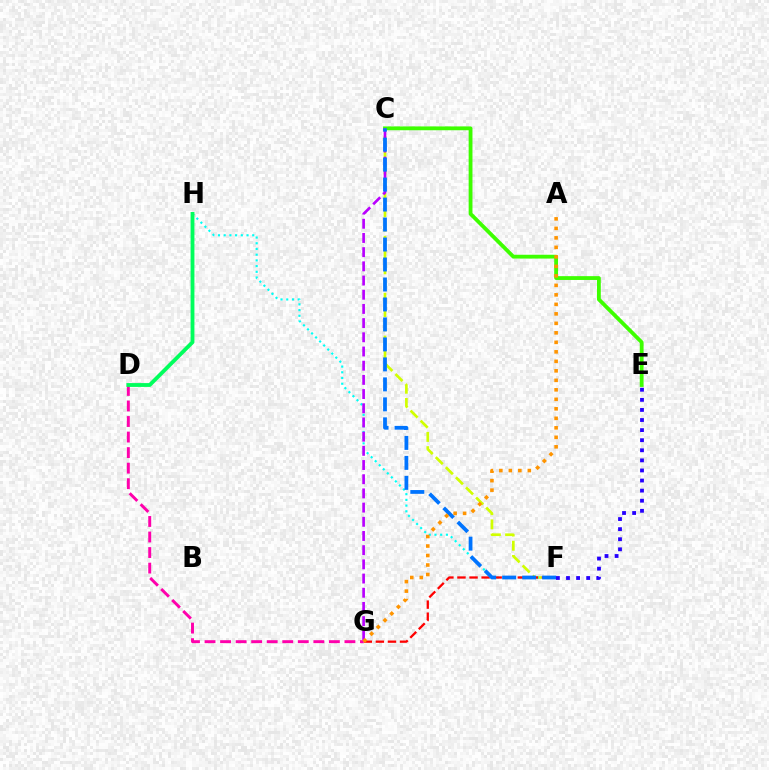{('C', 'E'): [{'color': '#3dff00', 'line_style': 'solid', 'thickness': 2.75}], ('C', 'F'): [{'color': '#d1ff00', 'line_style': 'dashed', 'thickness': 1.94}, {'color': '#0074ff', 'line_style': 'dashed', 'thickness': 2.71}], ('F', 'H'): [{'color': '#00fff6', 'line_style': 'dotted', 'thickness': 1.55}], ('F', 'G'): [{'color': '#ff0000', 'line_style': 'dashed', 'thickness': 1.64}], ('D', 'G'): [{'color': '#ff00ac', 'line_style': 'dashed', 'thickness': 2.11}], ('C', 'G'): [{'color': '#b900ff', 'line_style': 'dashed', 'thickness': 1.93}], ('D', 'H'): [{'color': '#00ff5c', 'line_style': 'solid', 'thickness': 2.75}], ('E', 'F'): [{'color': '#2500ff', 'line_style': 'dotted', 'thickness': 2.74}], ('A', 'G'): [{'color': '#ff9400', 'line_style': 'dotted', 'thickness': 2.58}]}